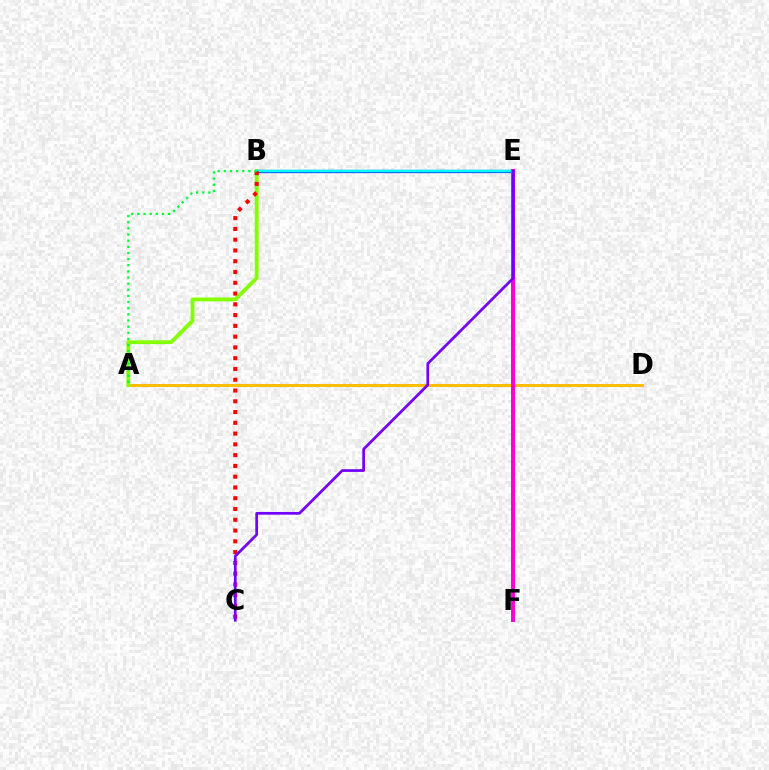{('A', 'D'): [{'color': '#ffbd00', 'line_style': 'solid', 'thickness': 2.12}], ('A', 'B'): [{'color': '#84ff00', 'line_style': 'solid', 'thickness': 2.77}, {'color': '#00ff39', 'line_style': 'dotted', 'thickness': 1.67}], ('B', 'E'): [{'color': '#004bff', 'line_style': 'solid', 'thickness': 2.36}, {'color': '#00fff6', 'line_style': 'solid', 'thickness': 1.74}], ('E', 'F'): [{'color': '#ff00cf', 'line_style': 'solid', 'thickness': 2.84}], ('B', 'C'): [{'color': '#ff0000', 'line_style': 'dotted', 'thickness': 2.93}], ('C', 'E'): [{'color': '#7200ff', 'line_style': 'solid', 'thickness': 1.96}]}